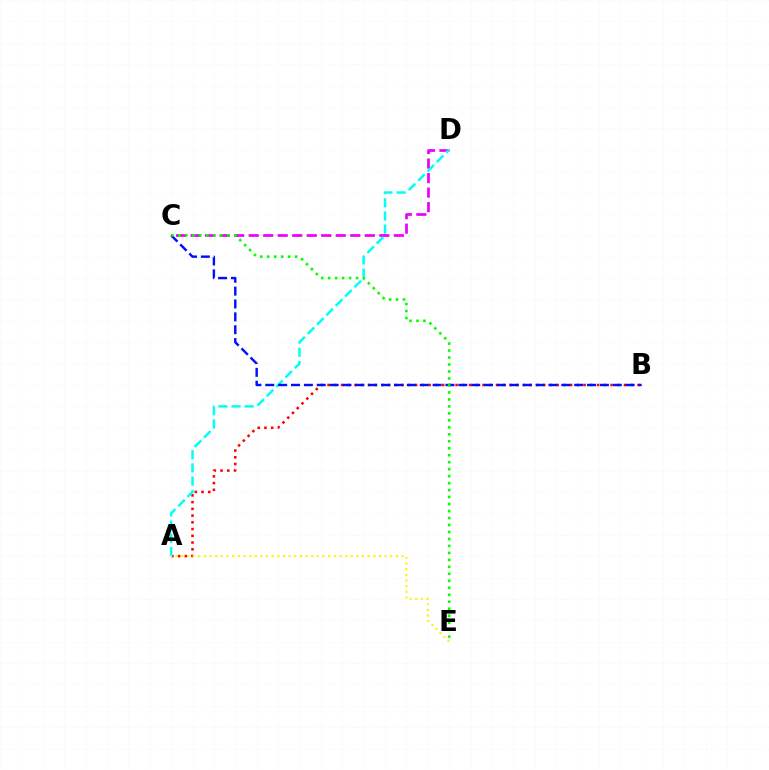{('C', 'D'): [{'color': '#ee00ff', 'line_style': 'dashed', 'thickness': 1.97}], ('A', 'B'): [{'color': '#ff0000', 'line_style': 'dotted', 'thickness': 1.83}], ('A', 'D'): [{'color': '#00fff6', 'line_style': 'dashed', 'thickness': 1.79}], ('A', 'E'): [{'color': '#fcf500', 'line_style': 'dotted', 'thickness': 1.53}], ('B', 'C'): [{'color': '#0010ff', 'line_style': 'dashed', 'thickness': 1.75}], ('C', 'E'): [{'color': '#08ff00', 'line_style': 'dotted', 'thickness': 1.9}]}